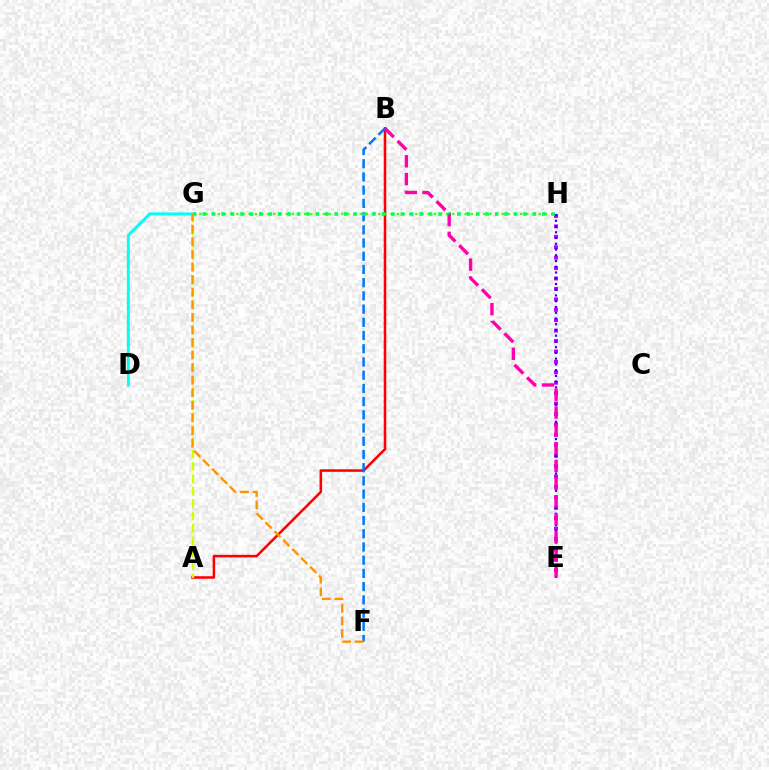{('A', 'B'): [{'color': '#ff0000', 'line_style': 'solid', 'thickness': 1.83}], ('G', 'H'): [{'color': '#3dff00', 'line_style': 'dotted', 'thickness': 1.68}, {'color': '#00ff5c', 'line_style': 'dotted', 'thickness': 2.56}], ('B', 'F'): [{'color': '#0074ff', 'line_style': 'dashed', 'thickness': 1.8}], ('A', 'G'): [{'color': '#d1ff00', 'line_style': 'dashed', 'thickness': 1.68}], ('D', 'G'): [{'color': '#00fff6', 'line_style': 'solid', 'thickness': 2.1}], ('E', 'H'): [{'color': '#b900ff', 'line_style': 'dotted', 'thickness': 2.83}, {'color': '#2500ff', 'line_style': 'dotted', 'thickness': 1.56}], ('F', 'G'): [{'color': '#ff9400', 'line_style': 'dashed', 'thickness': 1.71}], ('B', 'E'): [{'color': '#ff00ac', 'line_style': 'dashed', 'thickness': 2.42}]}